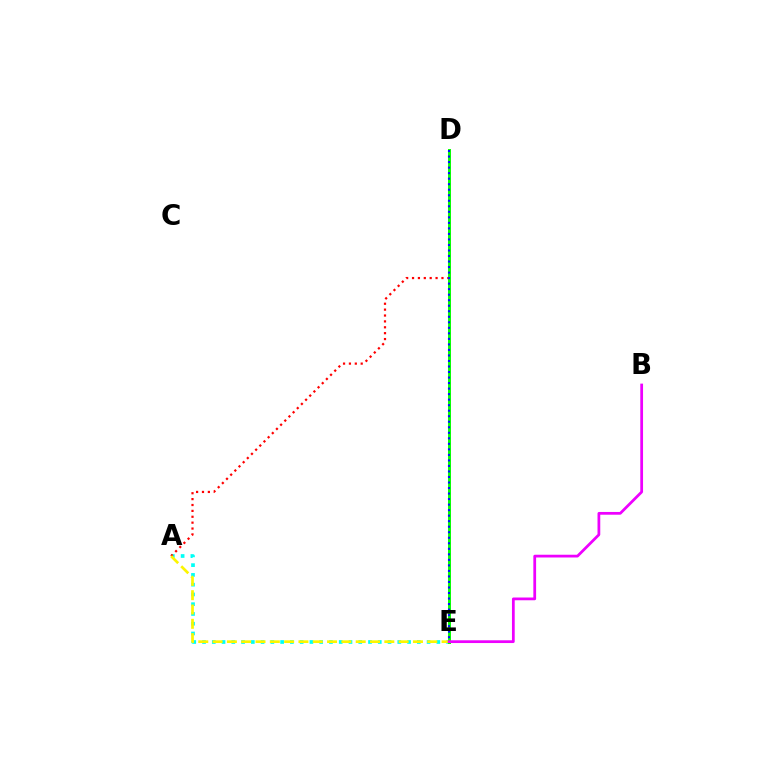{('A', 'E'): [{'color': '#00fff6', 'line_style': 'dotted', 'thickness': 2.65}, {'color': '#fcf500', 'line_style': 'dashed', 'thickness': 1.94}], ('A', 'D'): [{'color': '#ff0000', 'line_style': 'dotted', 'thickness': 1.6}], ('D', 'E'): [{'color': '#08ff00', 'line_style': 'solid', 'thickness': 2.13}, {'color': '#0010ff', 'line_style': 'dotted', 'thickness': 1.5}], ('B', 'E'): [{'color': '#ee00ff', 'line_style': 'solid', 'thickness': 1.98}]}